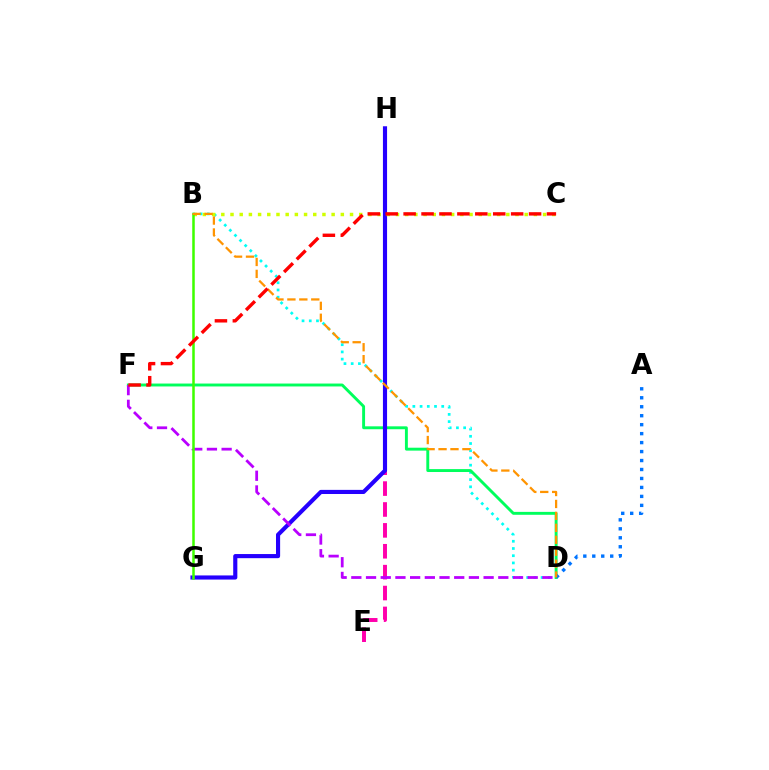{('B', 'D'): [{'color': '#00fff6', 'line_style': 'dotted', 'thickness': 1.96}, {'color': '#ff9400', 'line_style': 'dashed', 'thickness': 1.62}], ('E', 'H'): [{'color': '#ff00ac', 'line_style': 'dashed', 'thickness': 2.84}], ('D', 'F'): [{'color': '#00ff5c', 'line_style': 'solid', 'thickness': 2.09}, {'color': '#b900ff', 'line_style': 'dashed', 'thickness': 2.0}], ('G', 'H'): [{'color': '#2500ff', 'line_style': 'solid', 'thickness': 2.97}], ('A', 'D'): [{'color': '#0074ff', 'line_style': 'dotted', 'thickness': 2.44}], ('B', 'C'): [{'color': '#d1ff00', 'line_style': 'dotted', 'thickness': 2.5}], ('B', 'G'): [{'color': '#3dff00', 'line_style': 'solid', 'thickness': 1.82}], ('C', 'F'): [{'color': '#ff0000', 'line_style': 'dashed', 'thickness': 2.43}]}